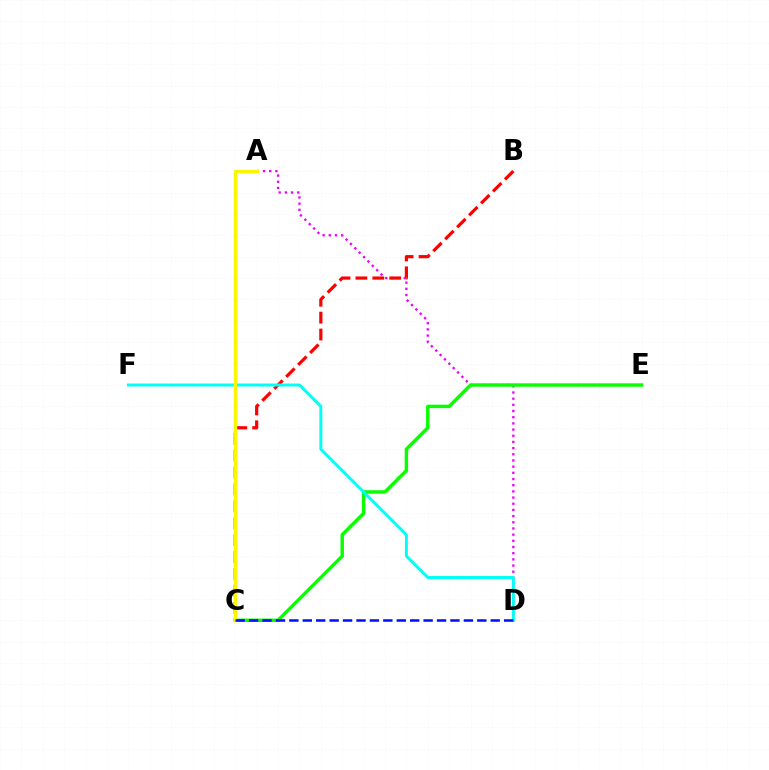{('A', 'D'): [{'color': '#ee00ff', 'line_style': 'dotted', 'thickness': 1.68}], ('B', 'C'): [{'color': '#ff0000', 'line_style': 'dashed', 'thickness': 2.3}], ('C', 'E'): [{'color': '#08ff00', 'line_style': 'solid', 'thickness': 2.47}], ('D', 'F'): [{'color': '#00fff6', 'line_style': 'solid', 'thickness': 2.13}], ('A', 'C'): [{'color': '#fcf500', 'line_style': 'solid', 'thickness': 2.46}], ('C', 'D'): [{'color': '#0010ff', 'line_style': 'dashed', 'thickness': 1.82}]}